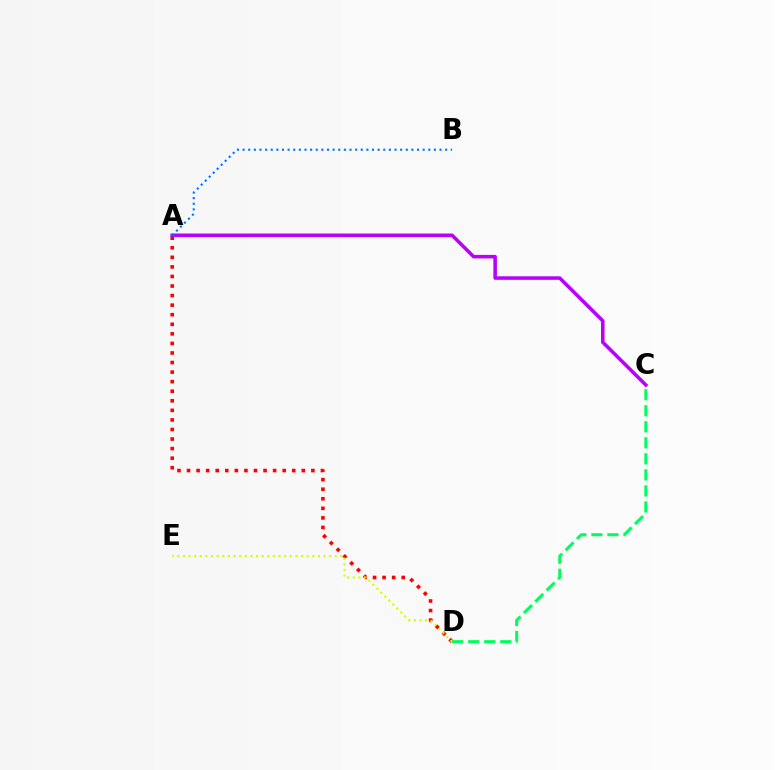{('A', 'D'): [{'color': '#ff0000', 'line_style': 'dotted', 'thickness': 2.6}], ('D', 'E'): [{'color': '#d1ff00', 'line_style': 'dotted', 'thickness': 1.53}], ('A', 'C'): [{'color': '#b900ff', 'line_style': 'solid', 'thickness': 2.55}], ('C', 'D'): [{'color': '#00ff5c', 'line_style': 'dashed', 'thickness': 2.18}], ('A', 'B'): [{'color': '#0074ff', 'line_style': 'dotted', 'thickness': 1.53}]}